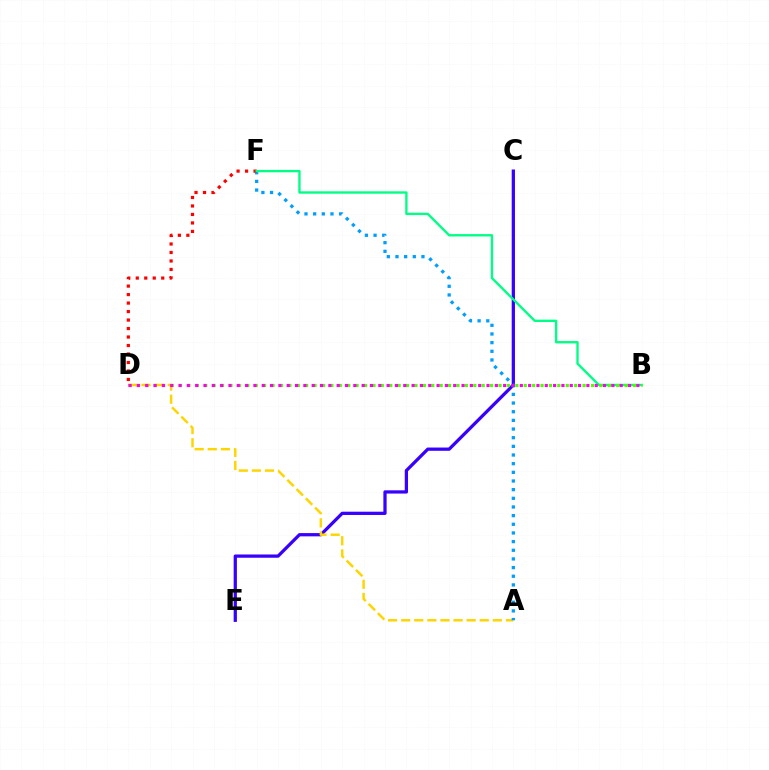{('C', 'E'): [{'color': '#3700ff', 'line_style': 'solid', 'thickness': 2.34}], ('A', 'D'): [{'color': '#ffd500', 'line_style': 'dashed', 'thickness': 1.78}], ('A', 'F'): [{'color': '#009eff', 'line_style': 'dotted', 'thickness': 2.35}], ('D', 'F'): [{'color': '#ff0000', 'line_style': 'dotted', 'thickness': 2.31}], ('B', 'F'): [{'color': '#00ff86', 'line_style': 'solid', 'thickness': 1.7}], ('B', 'D'): [{'color': '#4fff00', 'line_style': 'dotted', 'thickness': 2.28}, {'color': '#ff00ed', 'line_style': 'dotted', 'thickness': 2.26}]}